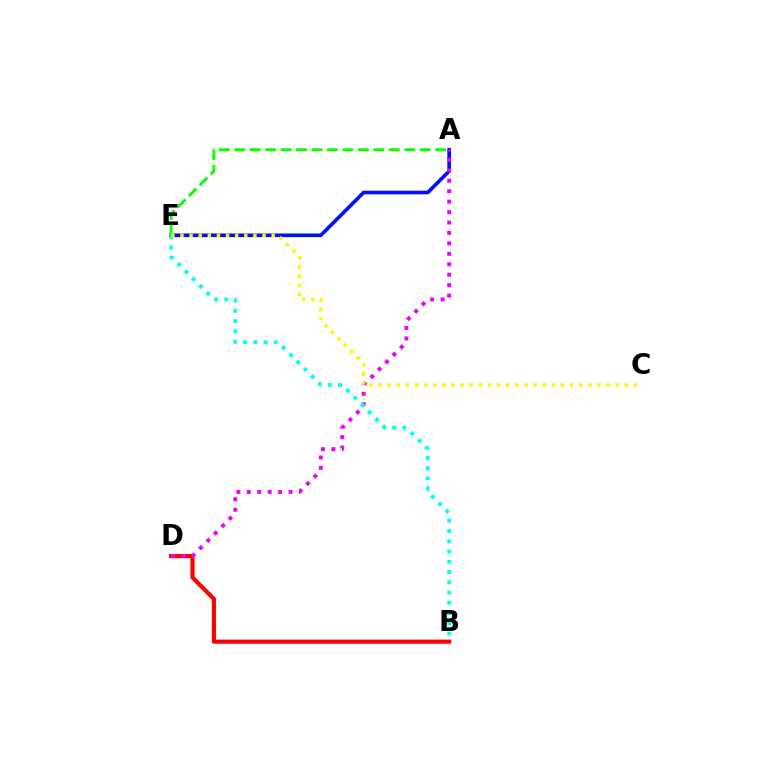{('A', 'E'): [{'color': '#0010ff', 'line_style': 'solid', 'thickness': 2.62}, {'color': '#08ff00', 'line_style': 'dashed', 'thickness': 2.1}], ('B', 'D'): [{'color': '#ff0000', 'line_style': 'solid', 'thickness': 2.99}], ('A', 'D'): [{'color': '#ee00ff', 'line_style': 'dotted', 'thickness': 2.84}], ('B', 'E'): [{'color': '#00fff6', 'line_style': 'dotted', 'thickness': 2.79}], ('C', 'E'): [{'color': '#fcf500', 'line_style': 'dotted', 'thickness': 2.48}]}